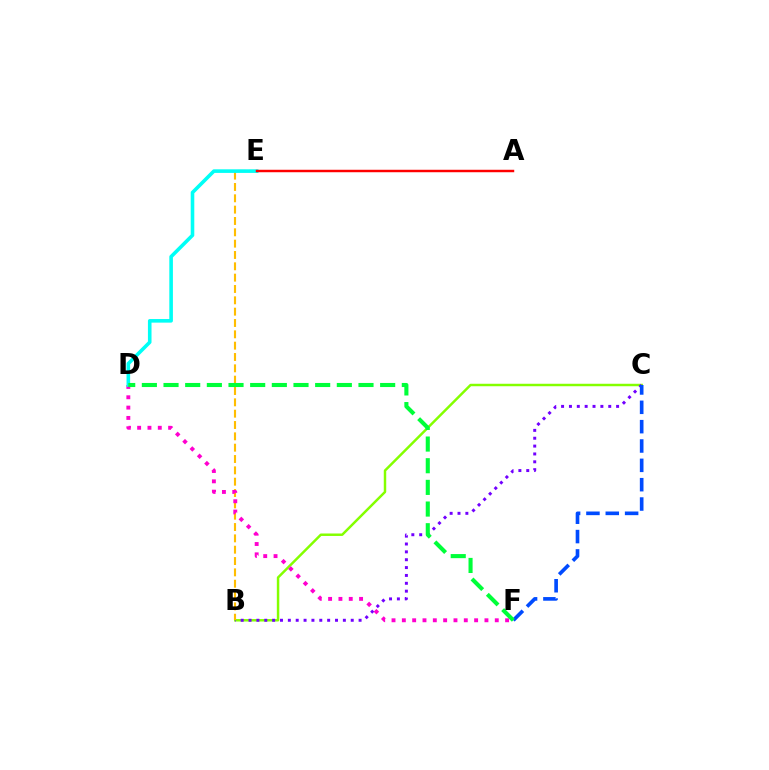{('B', 'C'): [{'color': '#84ff00', 'line_style': 'solid', 'thickness': 1.78}, {'color': '#7200ff', 'line_style': 'dotted', 'thickness': 2.14}], ('B', 'E'): [{'color': '#ffbd00', 'line_style': 'dashed', 'thickness': 1.54}], ('D', 'F'): [{'color': '#ff00cf', 'line_style': 'dotted', 'thickness': 2.81}, {'color': '#00ff39', 'line_style': 'dashed', 'thickness': 2.94}], ('D', 'E'): [{'color': '#00fff6', 'line_style': 'solid', 'thickness': 2.59}], ('C', 'F'): [{'color': '#004bff', 'line_style': 'dashed', 'thickness': 2.63}], ('A', 'E'): [{'color': '#ff0000', 'line_style': 'solid', 'thickness': 1.77}]}